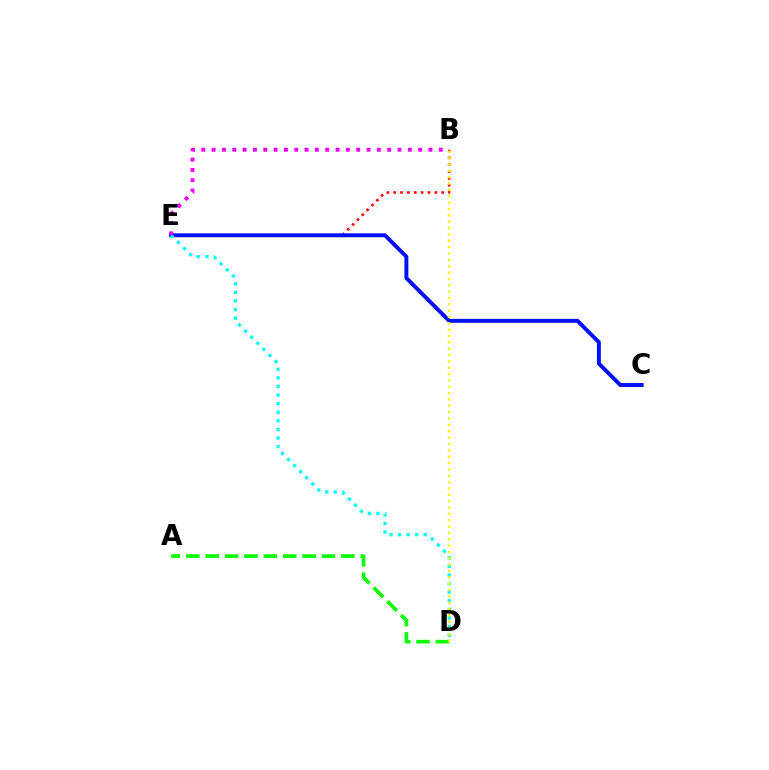{('B', 'E'): [{'color': '#ff0000', 'line_style': 'dotted', 'thickness': 1.86}, {'color': '#ee00ff', 'line_style': 'dotted', 'thickness': 2.81}], ('C', 'E'): [{'color': '#0010ff', 'line_style': 'solid', 'thickness': 2.83}], ('D', 'E'): [{'color': '#00fff6', 'line_style': 'dotted', 'thickness': 2.34}], ('A', 'D'): [{'color': '#08ff00', 'line_style': 'dashed', 'thickness': 2.63}], ('B', 'D'): [{'color': '#fcf500', 'line_style': 'dotted', 'thickness': 1.73}]}